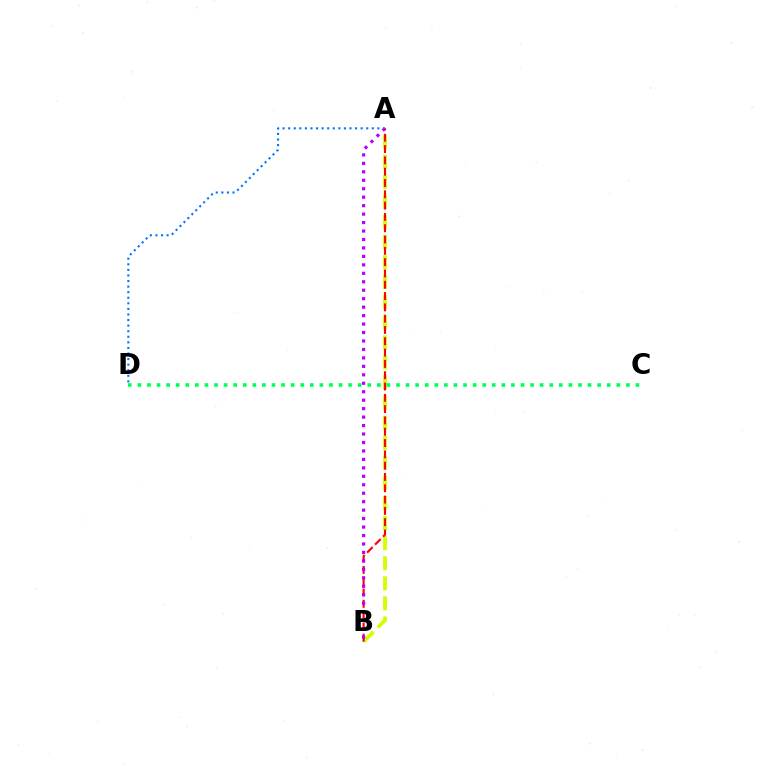{('A', 'B'): [{'color': '#d1ff00', 'line_style': 'dashed', 'thickness': 2.73}, {'color': '#ff0000', 'line_style': 'dashed', 'thickness': 1.54}, {'color': '#b900ff', 'line_style': 'dotted', 'thickness': 2.3}], ('C', 'D'): [{'color': '#00ff5c', 'line_style': 'dotted', 'thickness': 2.6}], ('A', 'D'): [{'color': '#0074ff', 'line_style': 'dotted', 'thickness': 1.51}]}